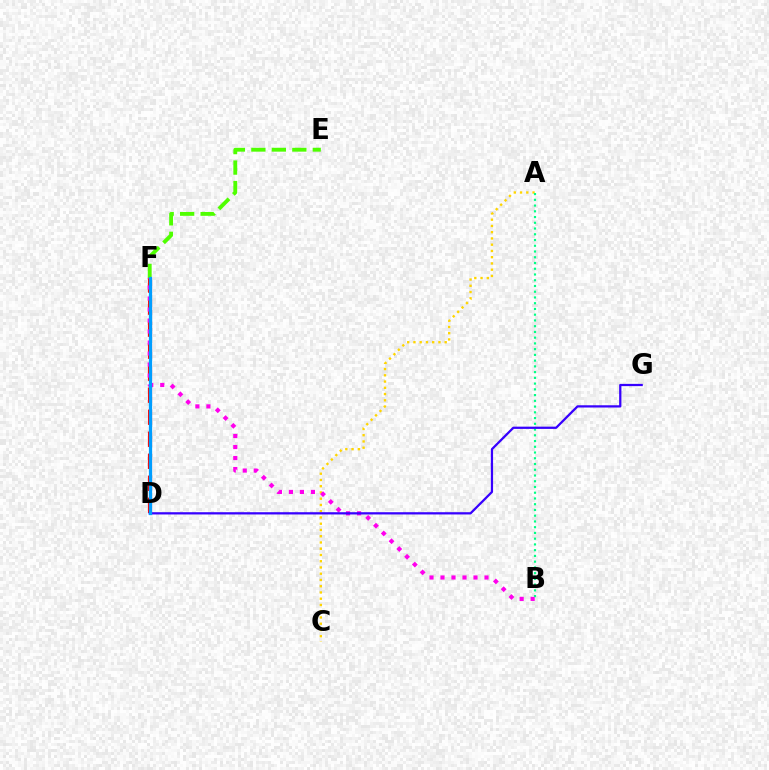{('D', 'F'): [{'color': '#ff0000', 'line_style': 'dashed', 'thickness': 2.99}, {'color': '#009eff', 'line_style': 'solid', 'thickness': 2.33}], ('A', 'C'): [{'color': '#ffd500', 'line_style': 'dotted', 'thickness': 1.7}], ('A', 'B'): [{'color': '#00ff86', 'line_style': 'dotted', 'thickness': 1.56}], ('B', 'F'): [{'color': '#ff00ed', 'line_style': 'dotted', 'thickness': 2.99}], ('E', 'F'): [{'color': '#4fff00', 'line_style': 'dashed', 'thickness': 2.78}], ('D', 'G'): [{'color': '#3700ff', 'line_style': 'solid', 'thickness': 1.62}]}